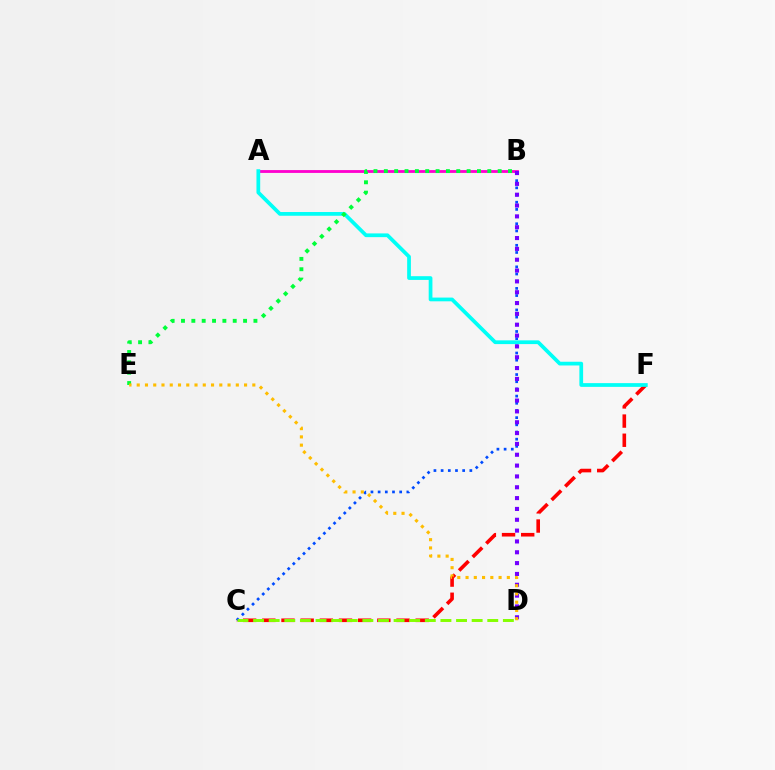{('C', 'F'): [{'color': '#ff0000', 'line_style': 'dashed', 'thickness': 2.6}], ('B', 'C'): [{'color': '#004bff', 'line_style': 'dotted', 'thickness': 1.95}], ('C', 'D'): [{'color': '#84ff00', 'line_style': 'dashed', 'thickness': 2.12}], ('A', 'B'): [{'color': '#ff00cf', 'line_style': 'solid', 'thickness': 2.04}], ('B', 'D'): [{'color': '#7200ff', 'line_style': 'dotted', 'thickness': 2.94}], ('A', 'F'): [{'color': '#00fff6', 'line_style': 'solid', 'thickness': 2.69}], ('B', 'E'): [{'color': '#00ff39', 'line_style': 'dotted', 'thickness': 2.81}], ('D', 'E'): [{'color': '#ffbd00', 'line_style': 'dotted', 'thickness': 2.24}]}